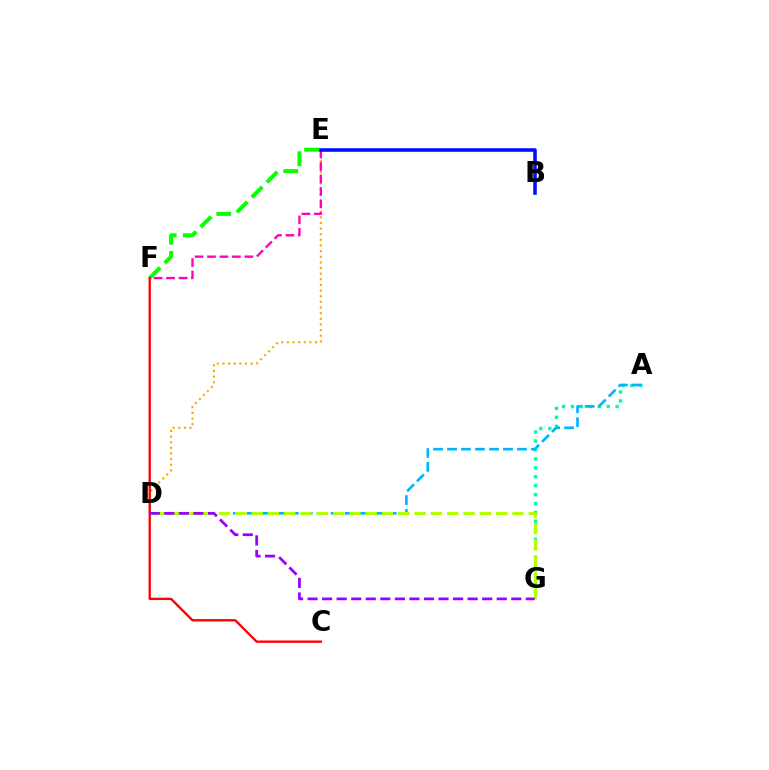{('A', 'G'): [{'color': '#00ff9d', 'line_style': 'dotted', 'thickness': 2.43}], ('A', 'D'): [{'color': '#00b5ff', 'line_style': 'dashed', 'thickness': 1.9}], ('D', 'E'): [{'color': '#ffa500', 'line_style': 'dotted', 'thickness': 1.53}], ('E', 'F'): [{'color': '#08ff00', 'line_style': 'dashed', 'thickness': 2.87}, {'color': '#ff00bd', 'line_style': 'dashed', 'thickness': 1.69}], ('C', 'F'): [{'color': '#ff0000', 'line_style': 'solid', 'thickness': 1.69}], ('D', 'G'): [{'color': '#b3ff00', 'line_style': 'dashed', 'thickness': 2.21}, {'color': '#9b00ff', 'line_style': 'dashed', 'thickness': 1.98}], ('B', 'E'): [{'color': '#0010ff', 'line_style': 'solid', 'thickness': 2.58}]}